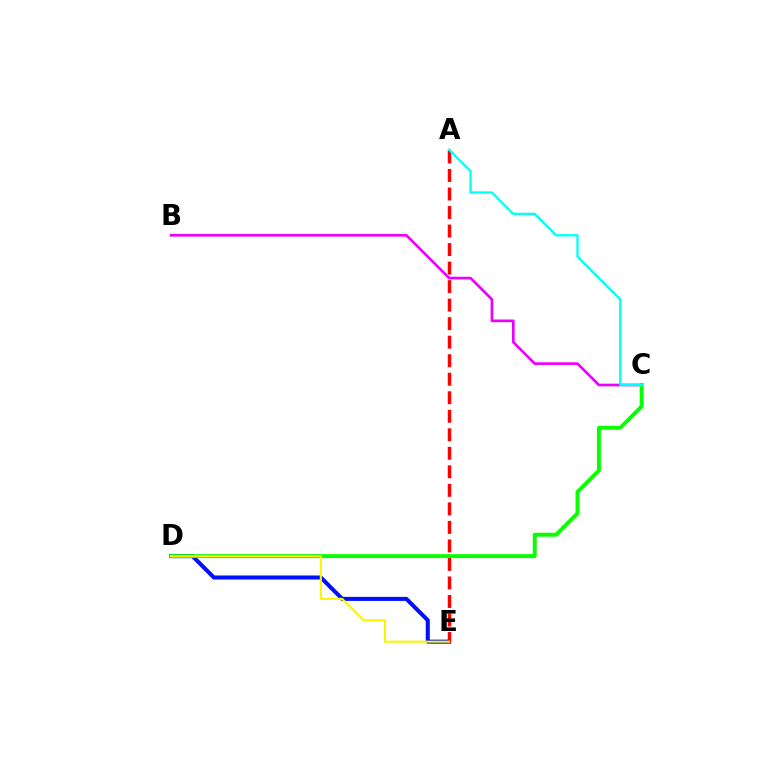{('D', 'E'): [{'color': '#0010ff', 'line_style': 'solid', 'thickness': 2.91}, {'color': '#fcf500', 'line_style': 'solid', 'thickness': 1.51}], ('B', 'C'): [{'color': '#ee00ff', 'line_style': 'solid', 'thickness': 1.92}], ('A', 'E'): [{'color': '#ff0000', 'line_style': 'dashed', 'thickness': 2.52}], ('C', 'D'): [{'color': '#08ff00', 'line_style': 'solid', 'thickness': 2.84}], ('A', 'C'): [{'color': '#00fff6', 'line_style': 'solid', 'thickness': 1.67}]}